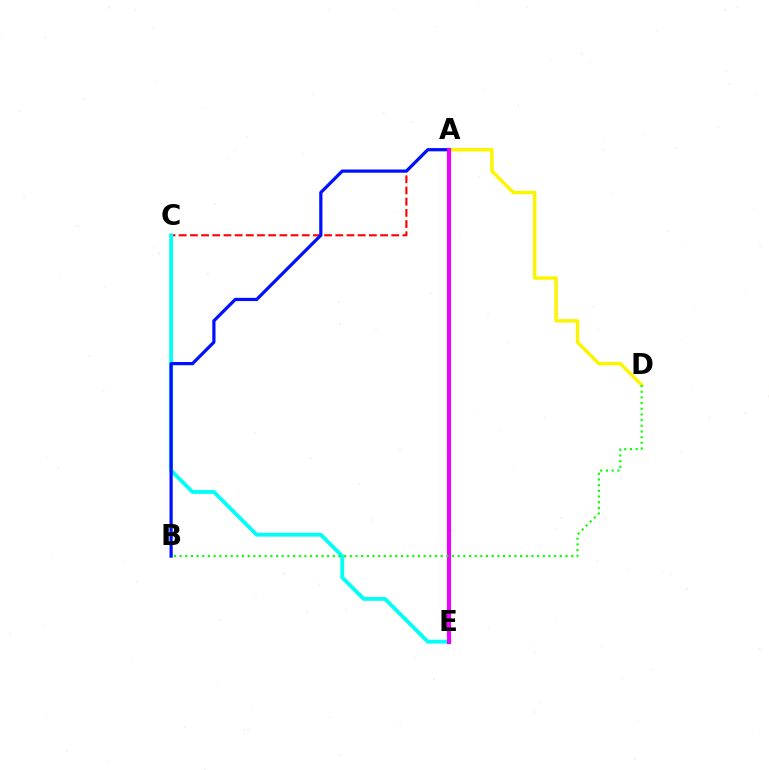{('A', 'C'): [{'color': '#ff0000', 'line_style': 'dashed', 'thickness': 1.52}], ('C', 'E'): [{'color': '#00fff6', 'line_style': 'solid', 'thickness': 2.76}], ('A', 'B'): [{'color': '#0010ff', 'line_style': 'solid', 'thickness': 2.32}], ('A', 'D'): [{'color': '#fcf500', 'line_style': 'solid', 'thickness': 2.49}], ('A', 'E'): [{'color': '#ee00ff', 'line_style': 'solid', 'thickness': 2.98}], ('B', 'D'): [{'color': '#08ff00', 'line_style': 'dotted', 'thickness': 1.54}]}